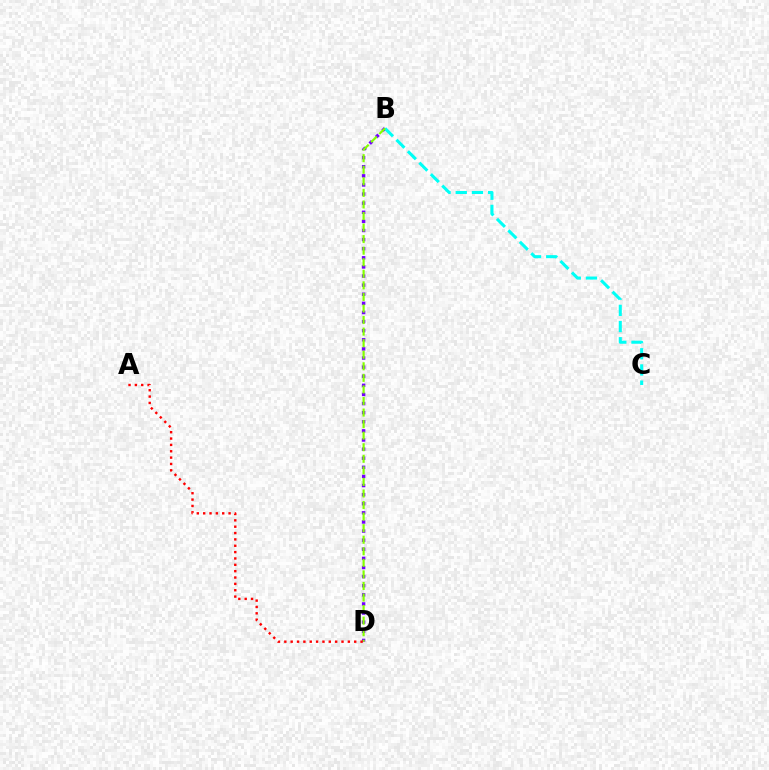{('B', 'D'): [{'color': '#7200ff', 'line_style': 'dotted', 'thickness': 2.47}, {'color': '#84ff00', 'line_style': 'dashed', 'thickness': 1.57}], ('B', 'C'): [{'color': '#00fff6', 'line_style': 'dashed', 'thickness': 2.2}], ('A', 'D'): [{'color': '#ff0000', 'line_style': 'dotted', 'thickness': 1.73}]}